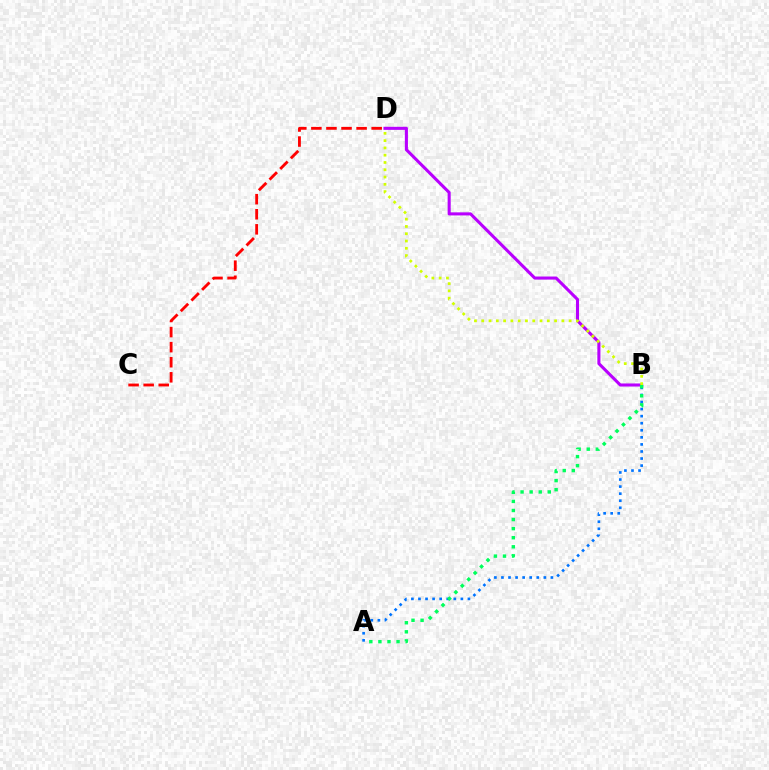{('A', 'B'): [{'color': '#0074ff', 'line_style': 'dotted', 'thickness': 1.92}, {'color': '#00ff5c', 'line_style': 'dotted', 'thickness': 2.47}], ('B', 'D'): [{'color': '#b900ff', 'line_style': 'solid', 'thickness': 2.21}, {'color': '#d1ff00', 'line_style': 'dotted', 'thickness': 1.98}], ('C', 'D'): [{'color': '#ff0000', 'line_style': 'dashed', 'thickness': 2.05}]}